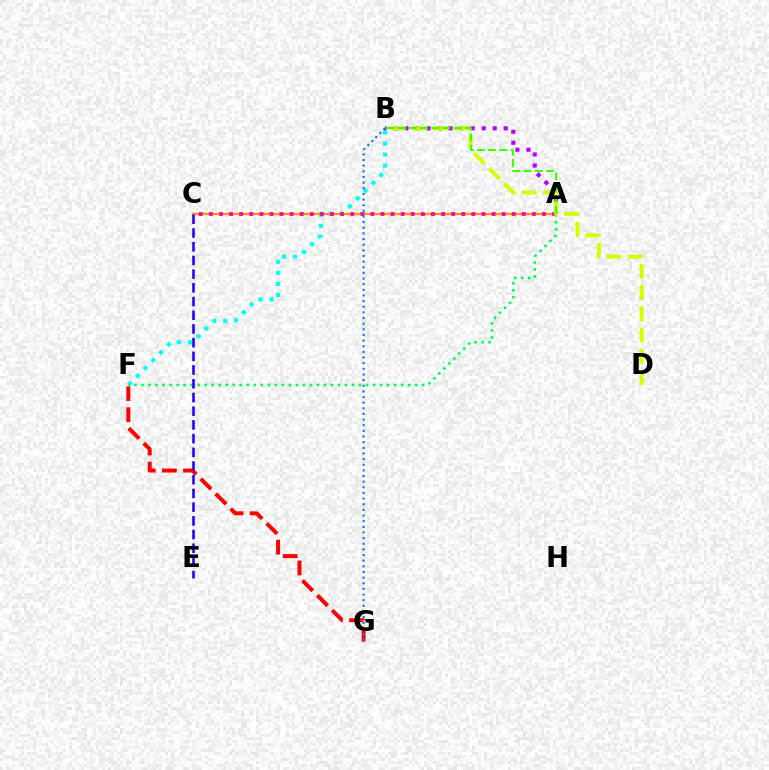{('F', 'G'): [{'color': '#ff0000', 'line_style': 'dashed', 'thickness': 2.87}], ('B', 'F'): [{'color': '#00fff6', 'line_style': 'dotted', 'thickness': 3.0}], ('A', 'C'): [{'color': '#ff9400', 'line_style': 'solid', 'thickness': 1.62}, {'color': '#ff00ac', 'line_style': 'dotted', 'thickness': 2.74}], ('A', 'B'): [{'color': '#b900ff', 'line_style': 'dotted', 'thickness': 3.0}, {'color': '#3dff00', 'line_style': 'dashed', 'thickness': 1.53}], ('A', 'F'): [{'color': '#00ff5c', 'line_style': 'dotted', 'thickness': 1.91}], ('B', 'D'): [{'color': '#d1ff00', 'line_style': 'dashed', 'thickness': 2.89}], ('B', 'G'): [{'color': '#0074ff', 'line_style': 'dotted', 'thickness': 1.53}], ('C', 'E'): [{'color': '#2500ff', 'line_style': 'dashed', 'thickness': 1.86}]}